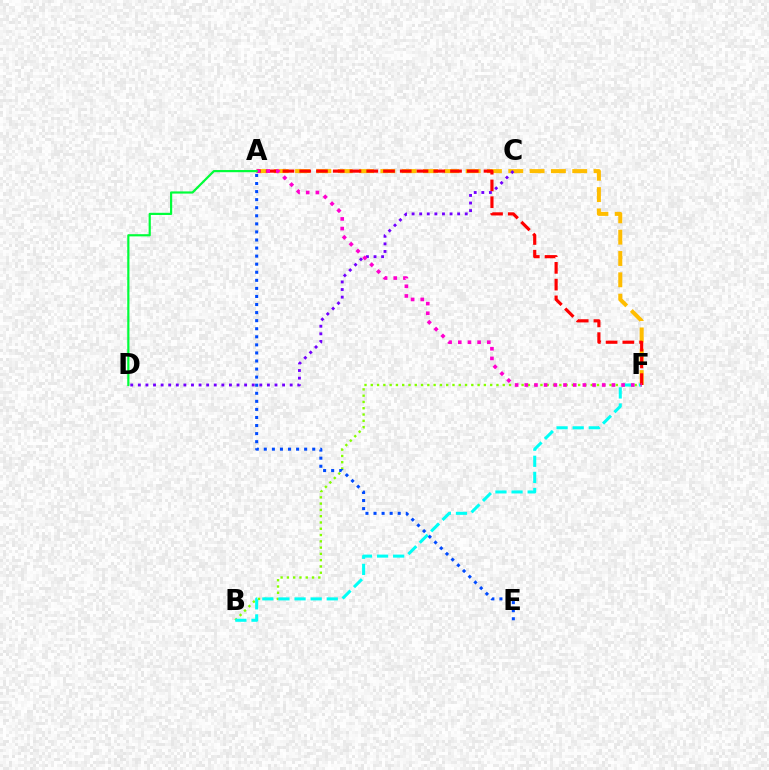{('A', 'F'): [{'color': '#ffbd00', 'line_style': 'dashed', 'thickness': 2.9}, {'color': '#ff0000', 'line_style': 'dashed', 'thickness': 2.28}, {'color': '#ff00cf', 'line_style': 'dotted', 'thickness': 2.63}], ('B', 'F'): [{'color': '#84ff00', 'line_style': 'dotted', 'thickness': 1.71}, {'color': '#00fff6', 'line_style': 'dashed', 'thickness': 2.19}], ('C', 'D'): [{'color': '#7200ff', 'line_style': 'dotted', 'thickness': 2.06}], ('A', 'E'): [{'color': '#004bff', 'line_style': 'dotted', 'thickness': 2.19}], ('A', 'D'): [{'color': '#00ff39', 'line_style': 'solid', 'thickness': 1.58}]}